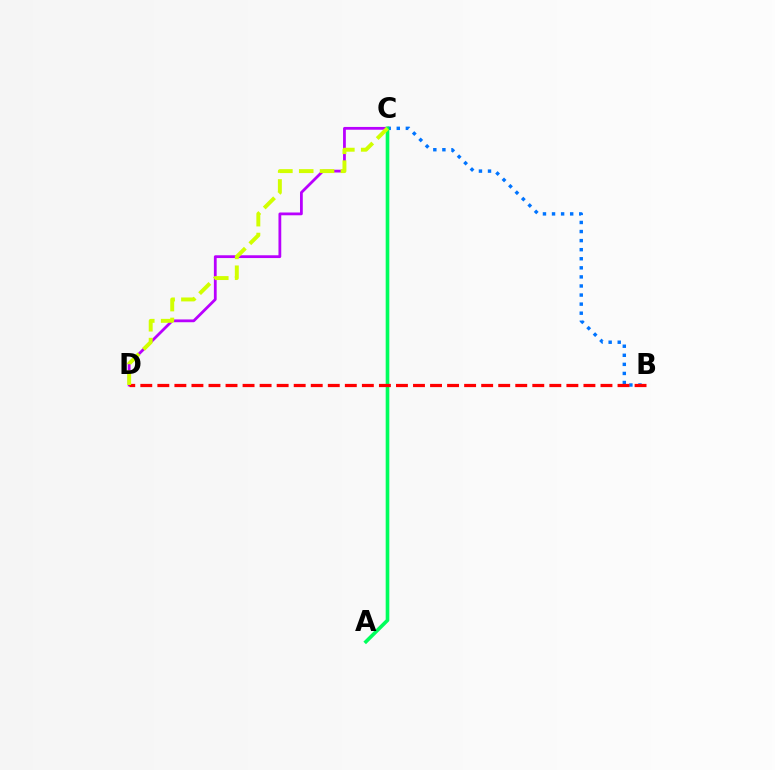{('C', 'D'): [{'color': '#b900ff', 'line_style': 'solid', 'thickness': 2.0}, {'color': '#d1ff00', 'line_style': 'dashed', 'thickness': 2.83}], ('B', 'C'): [{'color': '#0074ff', 'line_style': 'dotted', 'thickness': 2.47}], ('A', 'C'): [{'color': '#00ff5c', 'line_style': 'solid', 'thickness': 2.61}], ('B', 'D'): [{'color': '#ff0000', 'line_style': 'dashed', 'thickness': 2.32}]}